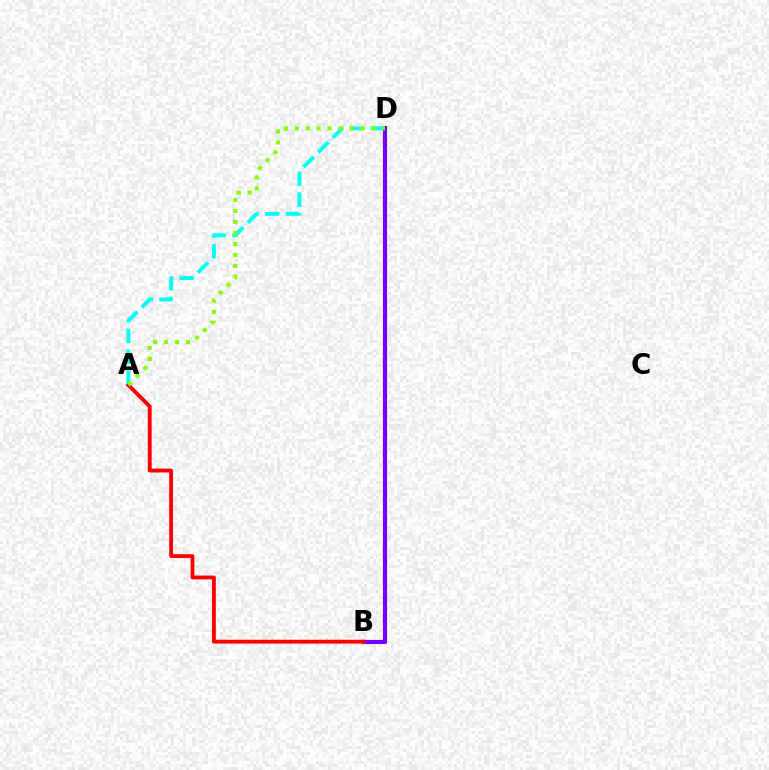{('A', 'D'): [{'color': '#00fff6', 'line_style': 'dashed', 'thickness': 2.82}, {'color': '#84ff00', 'line_style': 'dotted', 'thickness': 2.98}], ('B', 'D'): [{'color': '#7200ff', 'line_style': 'solid', 'thickness': 2.99}], ('A', 'B'): [{'color': '#ff0000', 'line_style': 'solid', 'thickness': 2.77}]}